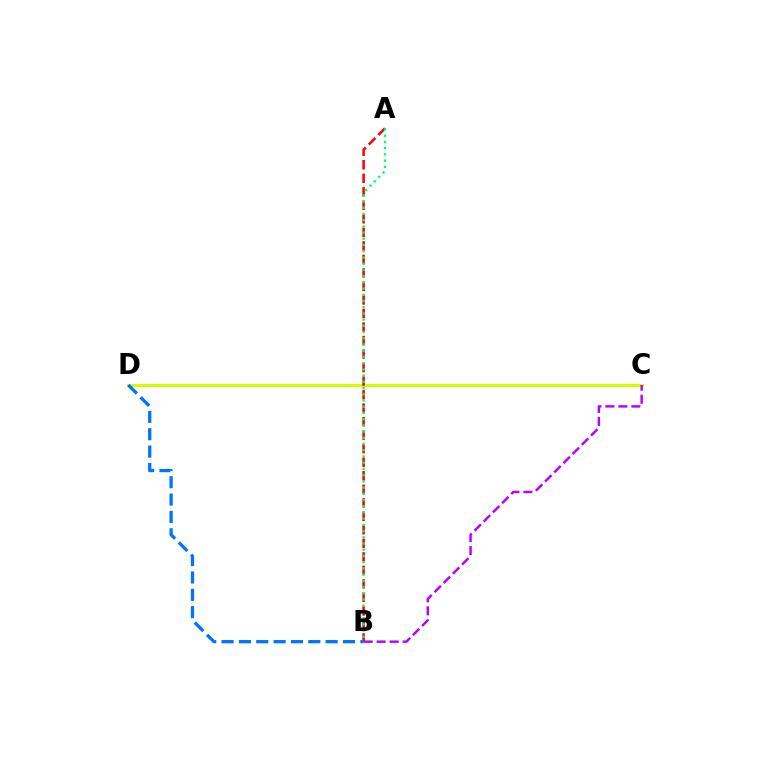{('C', 'D'): [{'color': '#d1ff00', 'line_style': 'solid', 'thickness': 2.23}], ('B', 'C'): [{'color': '#b900ff', 'line_style': 'dashed', 'thickness': 1.77}], ('A', 'B'): [{'color': '#ff0000', 'line_style': 'dashed', 'thickness': 1.84}, {'color': '#00ff5c', 'line_style': 'dotted', 'thickness': 1.69}], ('B', 'D'): [{'color': '#0074ff', 'line_style': 'dashed', 'thickness': 2.36}]}